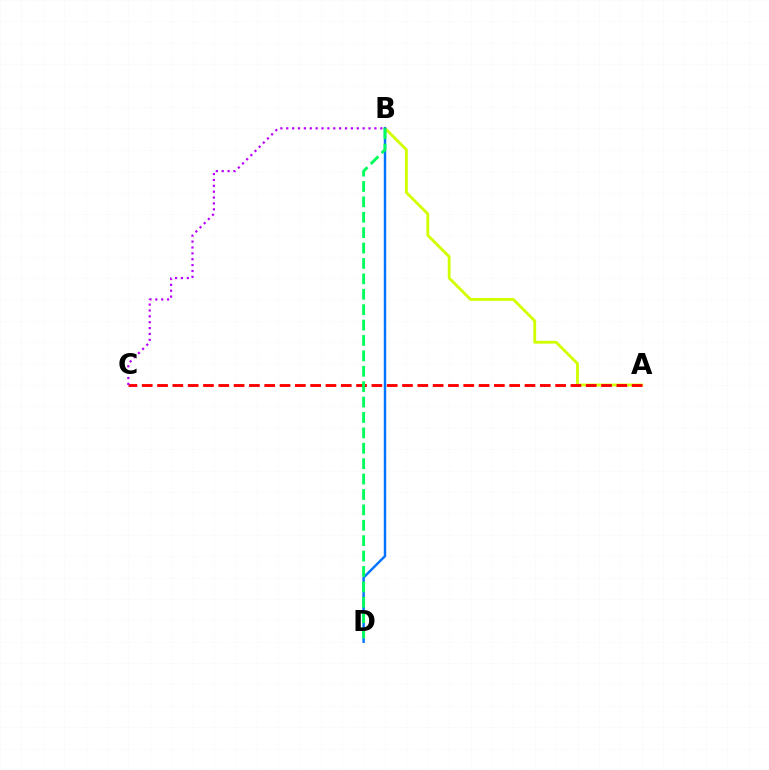{('A', 'B'): [{'color': '#d1ff00', 'line_style': 'solid', 'thickness': 2.04}], ('A', 'C'): [{'color': '#ff0000', 'line_style': 'dashed', 'thickness': 2.08}], ('B', 'D'): [{'color': '#0074ff', 'line_style': 'solid', 'thickness': 1.76}, {'color': '#00ff5c', 'line_style': 'dashed', 'thickness': 2.09}], ('B', 'C'): [{'color': '#b900ff', 'line_style': 'dotted', 'thickness': 1.6}]}